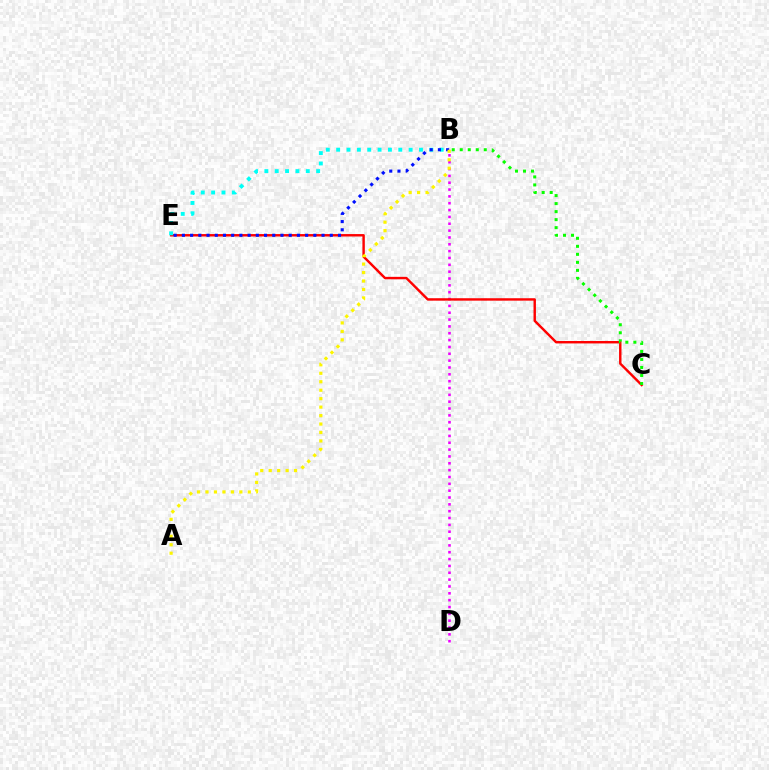{('B', 'D'): [{'color': '#ee00ff', 'line_style': 'dotted', 'thickness': 1.86}], ('C', 'E'): [{'color': '#ff0000', 'line_style': 'solid', 'thickness': 1.75}], ('B', 'E'): [{'color': '#00fff6', 'line_style': 'dotted', 'thickness': 2.81}, {'color': '#0010ff', 'line_style': 'dotted', 'thickness': 2.23}], ('B', 'C'): [{'color': '#08ff00', 'line_style': 'dotted', 'thickness': 2.18}], ('A', 'B'): [{'color': '#fcf500', 'line_style': 'dotted', 'thickness': 2.3}]}